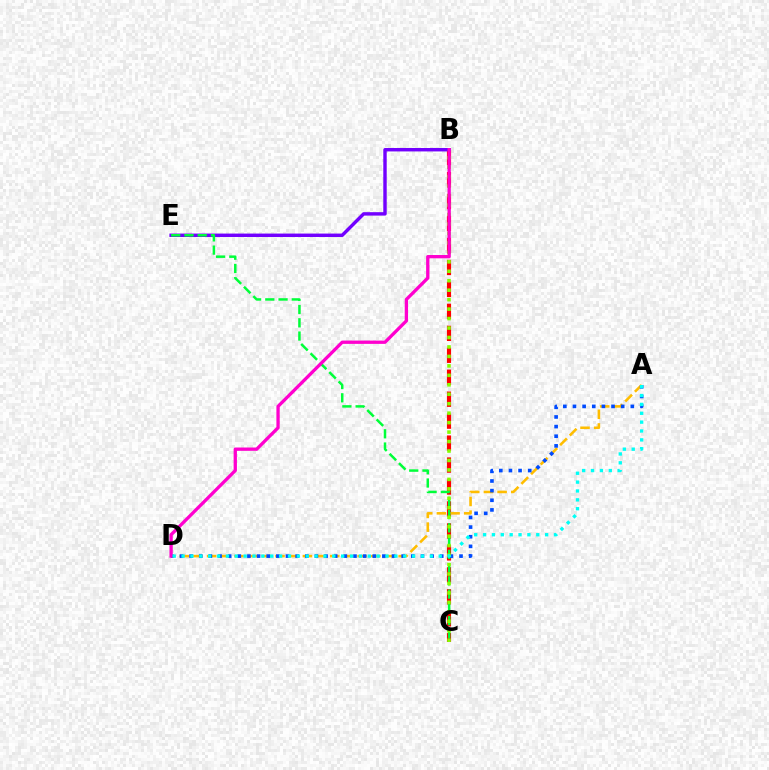{('B', 'C'): [{'color': '#ff0000', 'line_style': 'dashed', 'thickness': 2.98}, {'color': '#84ff00', 'line_style': 'dotted', 'thickness': 2.57}], ('A', 'D'): [{'color': '#ffbd00', 'line_style': 'dashed', 'thickness': 1.86}, {'color': '#004bff', 'line_style': 'dotted', 'thickness': 2.62}, {'color': '#00fff6', 'line_style': 'dotted', 'thickness': 2.41}], ('B', 'E'): [{'color': '#7200ff', 'line_style': 'solid', 'thickness': 2.47}], ('C', 'E'): [{'color': '#00ff39', 'line_style': 'dashed', 'thickness': 1.8}], ('B', 'D'): [{'color': '#ff00cf', 'line_style': 'solid', 'thickness': 2.38}]}